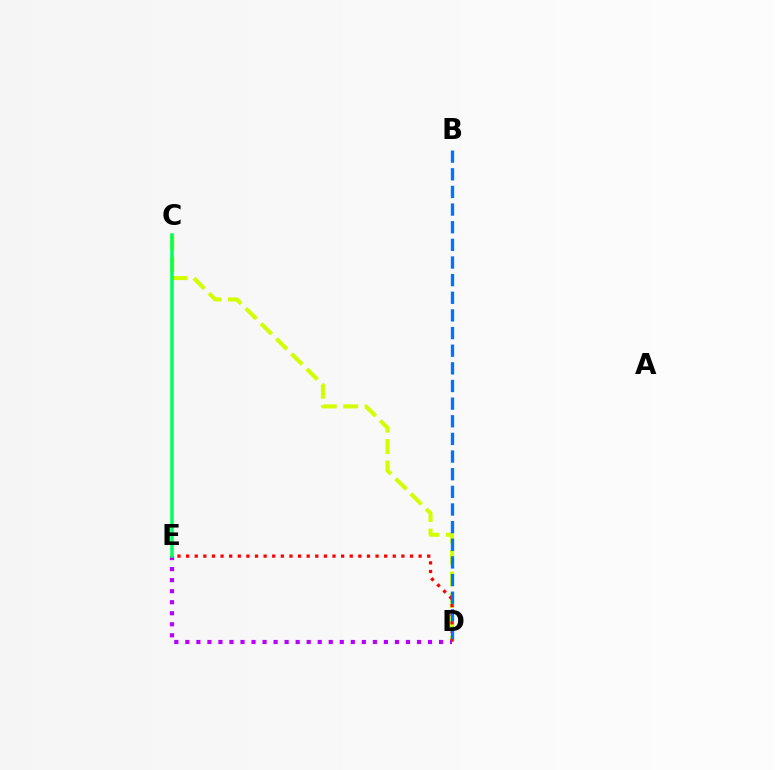{('C', 'D'): [{'color': '#d1ff00', 'line_style': 'dashed', 'thickness': 2.92}], ('D', 'E'): [{'color': '#ff0000', 'line_style': 'dotted', 'thickness': 2.34}, {'color': '#b900ff', 'line_style': 'dotted', 'thickness': 3.0}], ('B', 'D'): [{'color': '#0074ff', 'line_style': 'dashed', 'thickness': 2.4}], ('C', 'E'): [{'color': '#00ff5c', 'line_style': 'solid', 'thickness': 2.52}]}